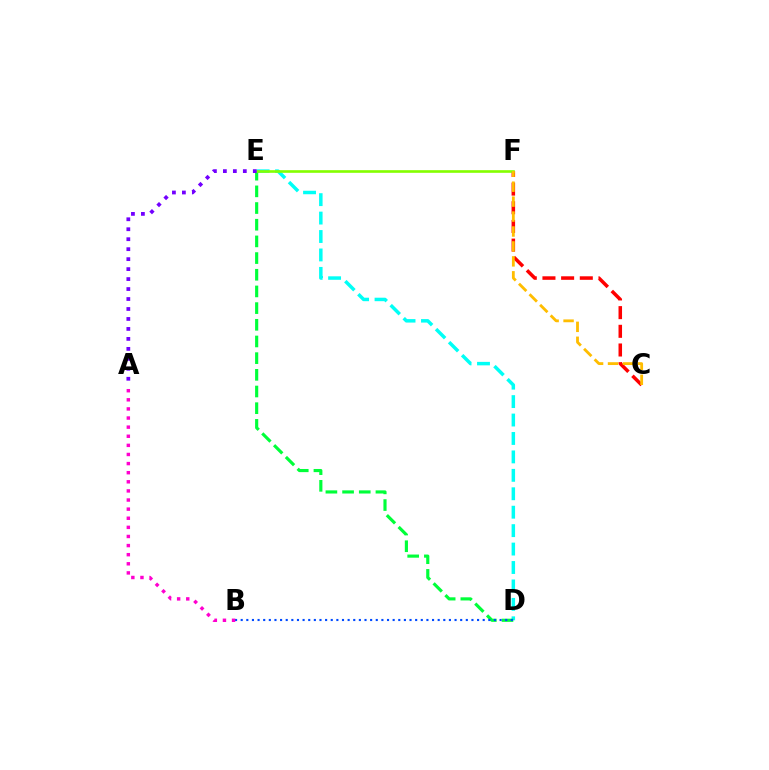{('D', 'E'): [{'color': '#00fff6', 'line_style': 'dashed', 'thickness': 2.5}, {'color': '#00ff39', 'line_style': 'dashed', 'thickness': 2.27}], ('C', 'F'): [{'color': '#ff0000', 'line_style': 'dashed', 'thickness': 2.54}, {'color': '#ffbd00', 'line_style': 'dashed', 'thickness': 2.03}], ('E', 'F'): [{'color': '#84ff00', 'line_style': 'solid', 'thickness': 1.89}], ('B', 'D'): [{'color': '#004bff', 'line_style': 'dotted', 'thickness': 1.53}], ('A', 'E'): [{'color': '#7200ff', 'line_style': 'dotted', 'thickness': 2.71}], ('A', 'B'): [{'color': '#ff00cf', 'line_style': 'dotted', 'thickness': 2.48}]}